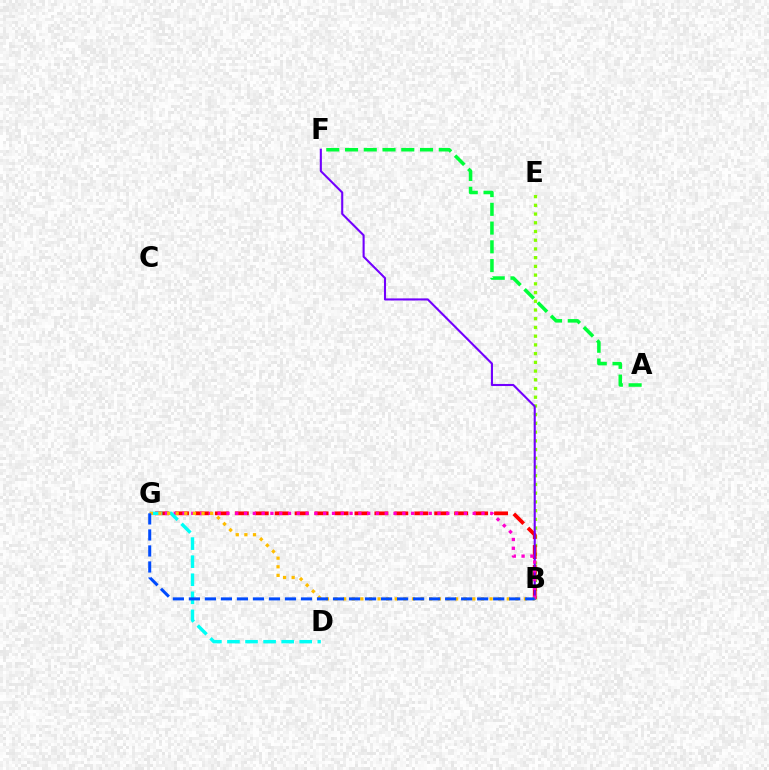{('B', 'E'): [{'color': '#84ff00', 'line_style': 'dotted', 'thickness': 2.37}], ('B', 'G'): [{'color': '#ff0000', 'line_style': 'dashed', 'thickness': 2.71}, {'color': '#ff00cf', 'line_style': 'dotted', 'thickness': 2.39}, {'color': '#ffbd00', 'line_style': 'dotted', 'thickness': 2.34}, {'color': '#004bff', 'line_style': 'dashed', 'thickness': 2.18}], ('B', 'F'): [{'color': '#7200ff', 'line_style': 'solid', 'thickness': 1.5}], ('A', 'F'): [{'color': '#00ff39', 'line_style': 'dashed', 'thickness': 2.55}], ('D', 'G'): [{'color': '#00fff6', 'line_style': 'dashed', 'thickness': 2.45}]}